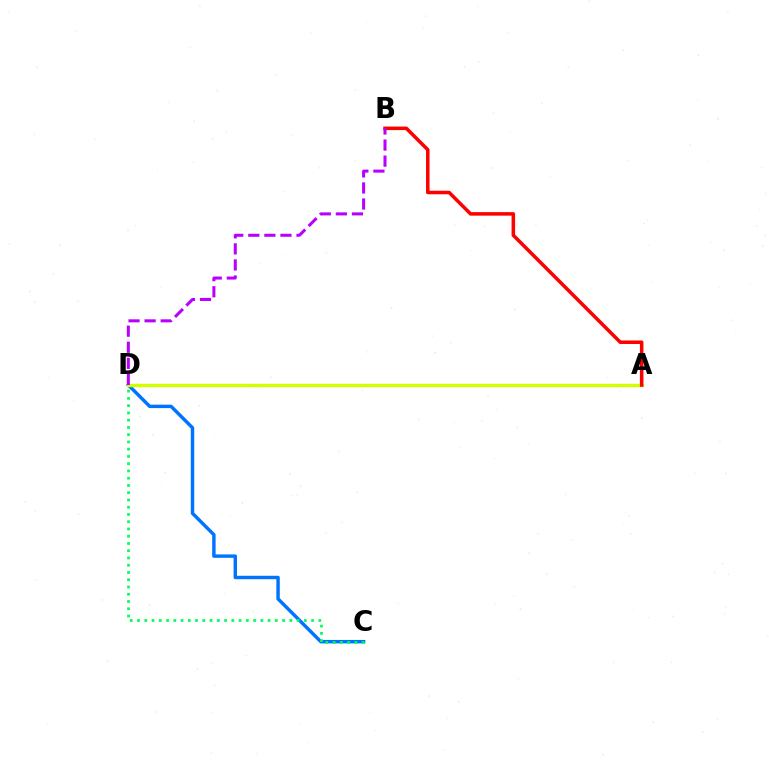{('C', 'D'): [{'color': '#0074ff', 'line_style': 'solid', 'thickness': 2.47}, {'color': '#00ff5c', 'line_style': 'dotted', 'thickness': 1.97}], ('A', 'D'): [{'color': '#d1ff00', 'line_style': 'solid', 'thickness': 2.42}], ('A', 'B'): [{'color': '#ff0000', 'line_style': 'solid', 'thickness': 2.54}], ('B', 'D'): [{'color': '#b900ff', 'line_style': 'dashed', 'thickness': 2.18}]}